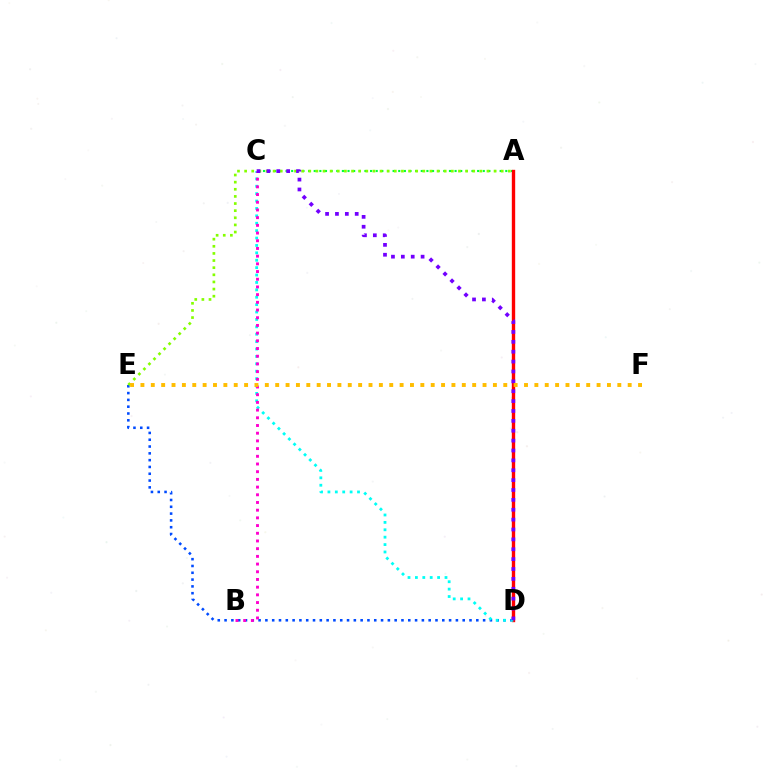{('A', 'C'): [{'color': '#00ff39', 'line_style': 'dotted', 'thickness': 1.53}], ('D', 'E'): [{'color': '#004bff', 'line_style': 'dotted', 'thickness': 1.85}], ('A', 'E'): [{'color': '#84ff00', 'line_style': 'dotted', 'thickness': 1.94}], ('A', 'D'): [{'color': '#ff0000', 'line_style': 'solid', 'thickness': 2.42}], ('C', 'D'): [{'color': '#00fff6', 'line_style': 'dotted', 'thickness': 2.01}, {'color': '#7200ff', 'line_style': 'dotted', 'thickness': 2.68}], ('B', 'C'): [{'color': '#ff00cf', 'line_style': 'dotted', 'thickness': 2.09}], ('E', 'F'): [{'color': '#ffbd00', 'line_style': 'dotted', 'thickness': 2.82}]}